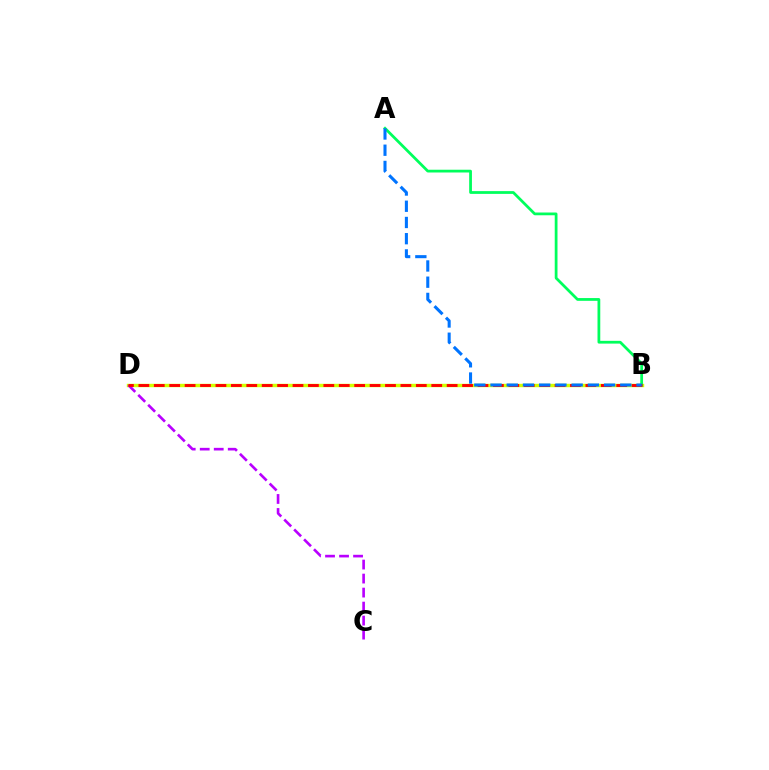{('B', 'D'): [{'color': '#d1ff00', 'line_style': 'solid', 'thickness': 2.46}, {'color': '#ff0000', 'line_style': 'dashed', 'thickness': 2.09}], ('C', 'D'): [{'color': '#b900ff', 'line_style': 'dashed', 'thickness': 1.9}], ('A', 'B'): [{'color': '#00ff5c', 'line_style': 'solid', 'thickness': 1.99}, {'color': '#0074ff', 'line_style': 'dashed', 'thickness': 2.2}]}